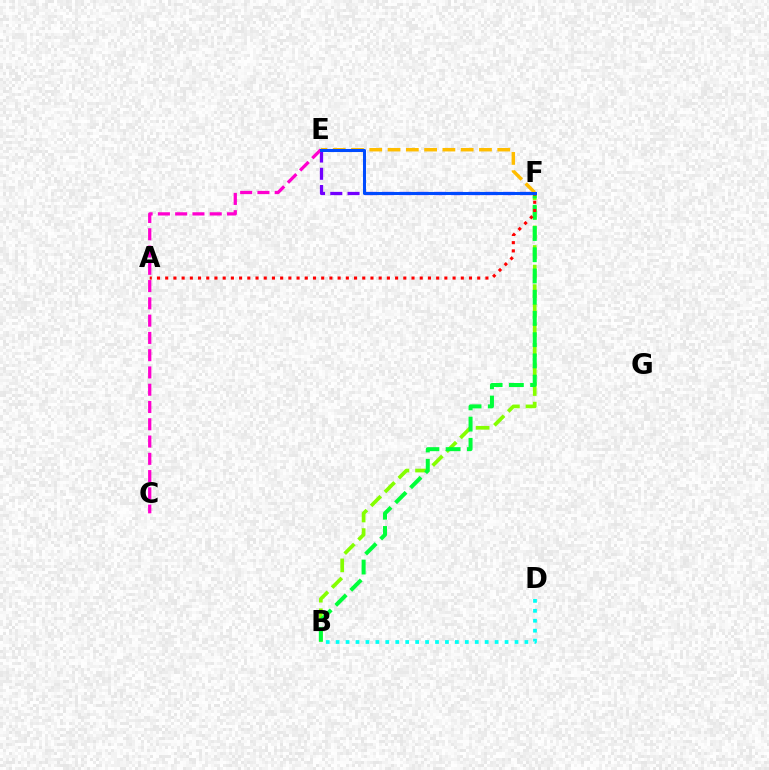{('E', 'F'): [{'color': '#7200ff', 'line_style': 'dashed', 'thickness': 2.34}, {'color': '#ffbd00', 'line_style': 'dashed', 'thickness': 2.48}, {'color': '#004bff', 'line_style': 'solid', 'thickness': 2.19}], ('B', 'F'): [{'color': '#84ff00', 'line_style': 'dashed', 'thickness': 2.66}, {'color': '#00ff39', 'line_style': 'dashed', 'thickness': 2.88}], ('B', 'D'): [{'color': '#00fff6', 'line_style': 'dotted', 'thickness': 2.7}], ('C', 'E'): [{'color': '#ff00cf', 'line_style': 'dashed', 'thickness': 2.35}], ('A', 'F'): [{'color': '#ff0000', 'line_style': 'dotted', 'thickness': 2.23}]}